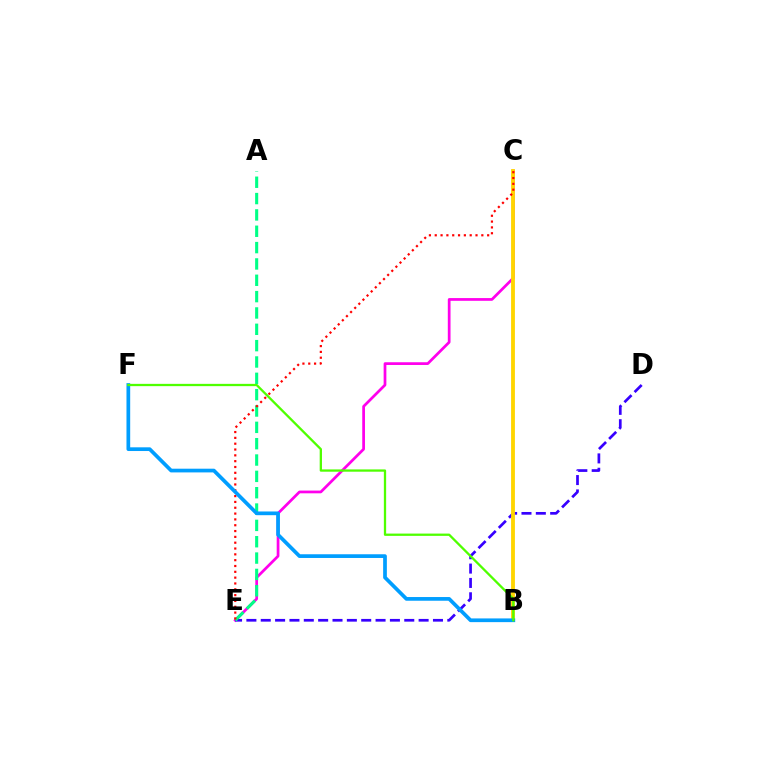{('C', 'E'): [{'color': '#ff00ed', 'line_style': 'solid', 'thickness': 1.97}, {'color': '#ff0000', 'line_style': 'dotted', 'thickness': 1.58}], ('D', 'E'): [{'color': '#3700ff', 'line_style': 'dashed', 'thickness': 1.95}], ('B', 'C'): [{'color': '#ffd500', 'line_style': 'solid', 'thickness': 2.76}], ('A', 'E'): [{'color': '#00ff86', 'line_style': 'dashed', 'thickness': 2.22}], ('B', 'F'): [{'color': '#009eff', 'line_style': 'solid', 'thickness': 2.67}, {'color': '#4fff00', 'line_style': 'solid', 'thickness': 1.65}]}